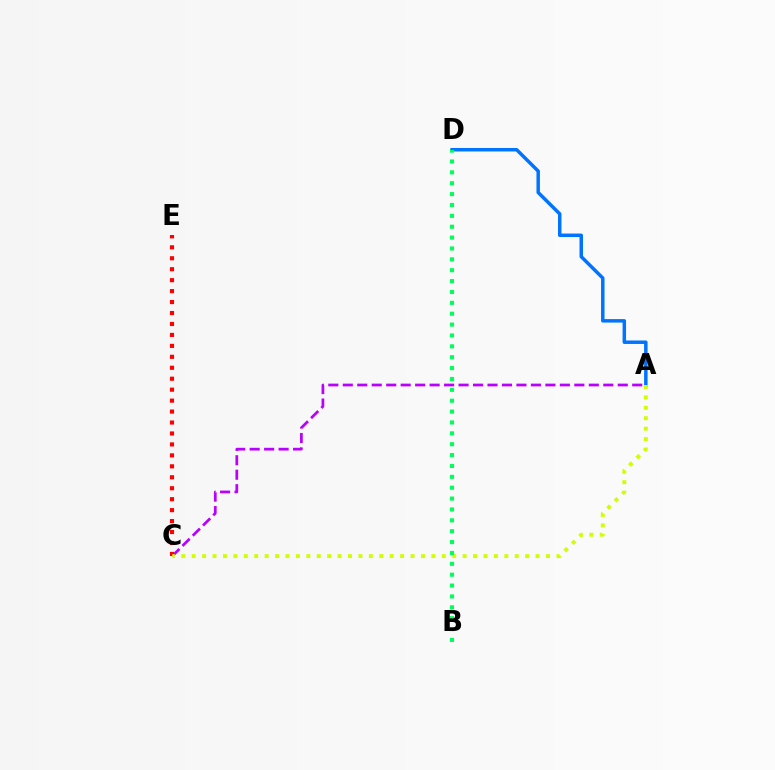{('A', 'D'): [{'color': '#0074ff', 'line_style': 'solid', 'thickness': 2.5}], ('A', 'C'): [{'color': '#b900ff', 'line_style': 'dashed', 'thickness': 1.97}, {'color': '#d1ff00', 'line_style': 'dotted', 'thickness': 2.83}], ('C', 'E'): [{'color': '#ff0000', 'line_style': 'dotted', 'thickness': 2.98}], ('B', 'D'): [{'color': '#00ff5c', 'line_style': 'dotted', 'thickness': 2.95}]}